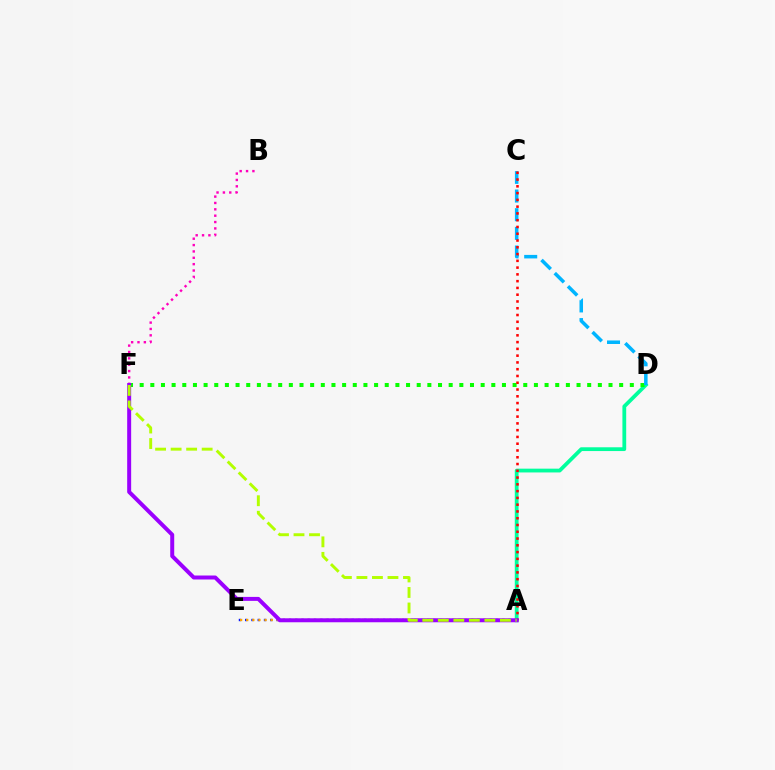{('A', 'E'): [{'color': '#0010ff', 'line_style': 'dotted', 'thickness': 1.7}, {'color': '#ffa500', 'line_style': 'dotted', 'thickness': 1.66}], ('A', 'D'): [{'color': '#00ff9d', 'line_style': 'solid', 'thickness': 2.72}], ('D', 'F'): [{'color': '#08ff00', 'line_style': 'dotted', 'thickness': 2.9}], ('C', 'D'): [{'color': '#00b5ff', 'line_style': 'dashed', 'thickness': 2.54}], ('A', 'C'): [{'color': '#ff0000', 'line_style': 'dotted', 'thickness': 1.84}], ('B', 'F'): [{'color': '#ff00bd', 'line_style': 'dotted', 'thickness': 1.73}], ('A', 'F'): [{'color': '#9b00ff', 'line_style': 'solid', 'thickness': 2.86}, {'color': '#b3ff00', 'line_style': 'dashed', 'thickness': 2.11}]}